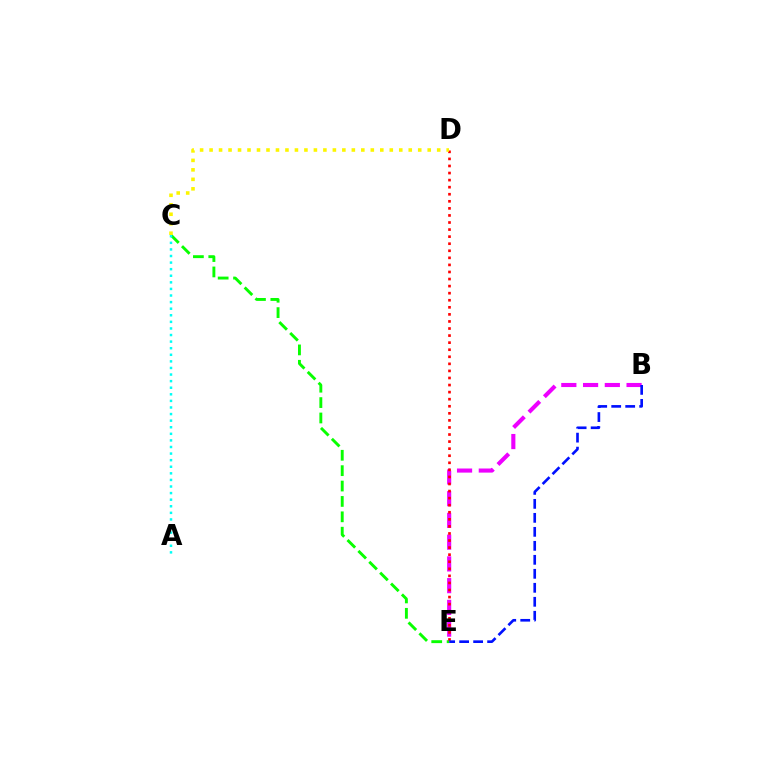{('C', 'E'): [{'color': '#08ff00', 'line_style': 'dashed', 'thickness': 2.09}], ('B', 'E'): [{'color': '#ee00ff', 'line_style': 'dashed', 'thickness': 2.95}, {'color': '#0010ff', 'line_style': 'dashed', 'thickness': 1.9}], ('D', 'E'): [{'color': '#ff0000', 'line_style': 'dotted', 'thickness': 1.92}], ('A', 'C'): [{'color': '#00fff6', 'line_style': 'dotted', 'thickness': 1.79}], ('C', 'D'): [{'color': '#fcf500', 'line_style': 'dotted', 'thickness': 2.58}]}